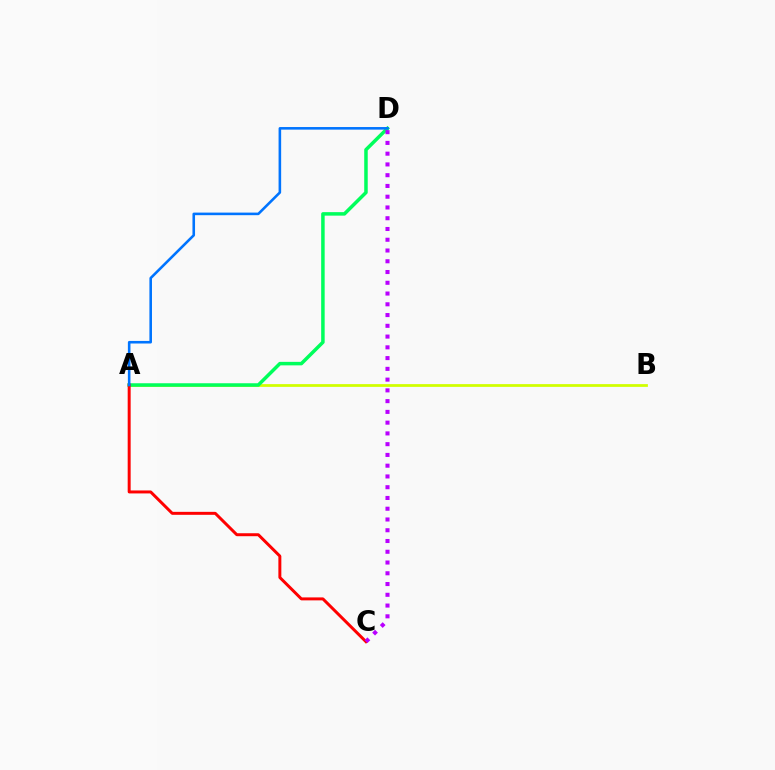{('A', 'B'): [{'color': '#d1ff00', 'line_style': 'solid', 'thickness': 1.99}], ('A', 'D'): [{'color': '#00ff5c', 'line_style': 'solid', 'thickness': 2.52}, {'color': '#0074ff', 'line_style': 'solid', 'thickness': 1.86}], ('A', 'C'): [{'color': '#ff0000', 'line_style': 'solid', 'thickness': 2.14}], ('C', 'D'): [{'color': '#b900ff', 'line_style': 'dotted', 'thickness': 2.92}]}